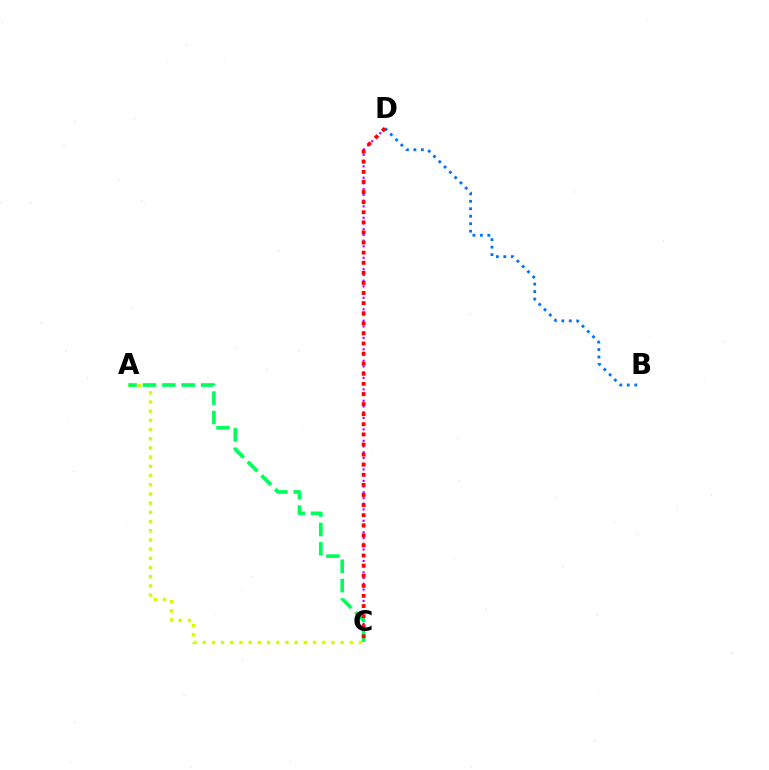{('C', 'D'): [{'color': '#b900ff', 'line_style': 'dotted', 'thickness': 1.55}, {'color': '#ff0000', 'line_style': 'dotted', 'thickness': 2.74}], ('A', 'C'): [{'color': '#d1ff00', 'line_style': 'dotted', 'thickness': 2.5}, {'color': '#00ff5c', 'line_style': 'dashed', 'thickness': 2.63}], ('B', 'D'): [{'color': '#0074ff', 'line_style': 'dotted', 'thickness': 2.03}]}